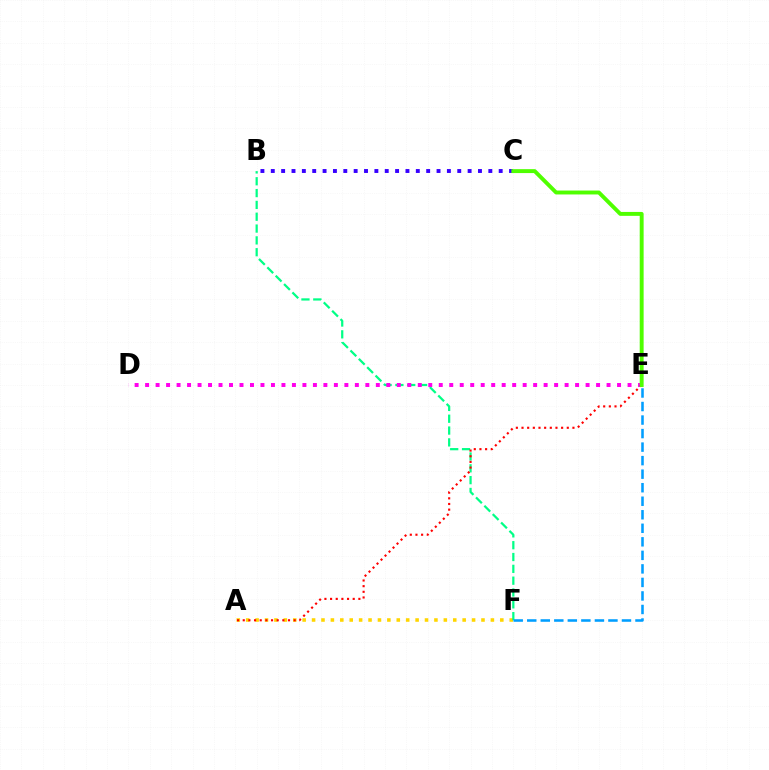{('B', 'C'): [{'color': '#3700ff', 'line_style': 'dotted', 'thickness': 2.81}], ('A', 'F'): [{'color': '#ffd500', 'line_style': 'dotted', 'thickness': 2.56}], ('B', 'F'): [{'color': '#00ff86', 'line_style': 'dashed', 'thickness': 1.61}], ('D', 'E'): [{'color': '#ff00ed', 'line_style': 'dotted', 'thickness': 2.85}], ('E', 'F'): [{'color': '#009eff', 'line_style': 'dashed', 'thickness': 1.84}], ('A', 'E'): [{'color': '#ff0000', 'line_style': 'dotted', 'thickness': 1.54}], ('C', 'E'): [{'color': '#4fff00', 'line_style': 'solid', 'thickness': 2.82}]}